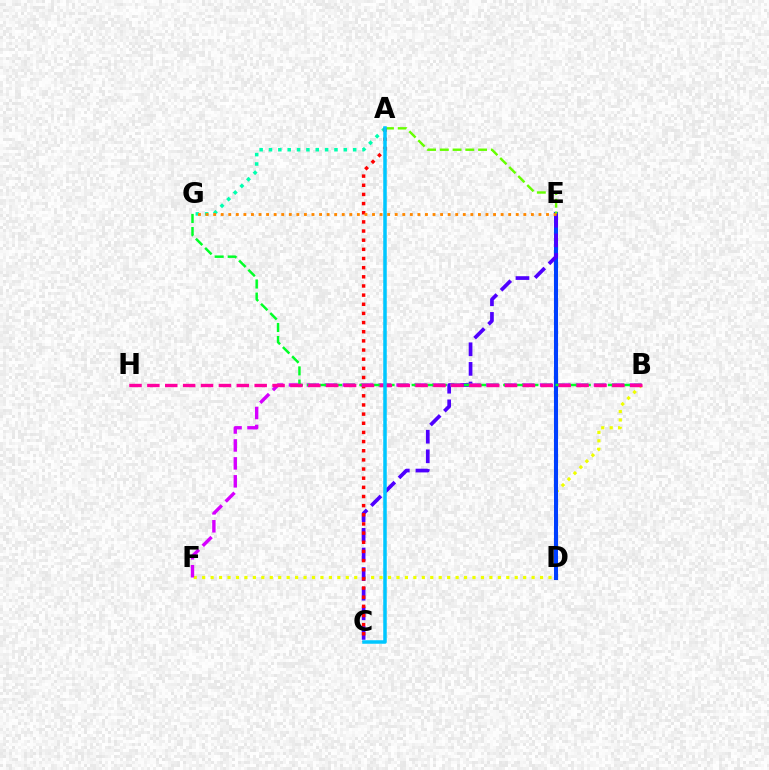{('B', 'F'): [{'color': '#eeff00', 'line_style': 'dotted', 'thickness': 2.3}, {'color': '#d600ff', 'line_style': 'dashed', 'thickness': 2.44}], ('D', 'E'): [{'color': '#003fff', 'line_style': 'solid', 'thickness': 2.93}], ('C', 'E'): [{'color': '#4f00ff', 'line_style': 'dashed', 'thickness': 2.66}], ('A', 'E'): [{'color': '#66ff00', 'line_style': 'dashed', 'thickness': 1.73}], ('B', 'G'): [{'color': '#00ff27', 'line_style': 'dashed', 'thickness': 1.78}], ('A', 'G'): [{'color': '#00ffaf', 'line_style': 'dotted', 'thickness': 2.54}], ('A', 'C'): [{'color': '#ff0000', 'line_style': 'dotted', 'thickness': 2.49}, {'color': '#00c7ff', 'line_style': 'solid', 'thickness': 2.53}], ('B', 'H'): [{'color': '#ff00a0', 'line_style': 'dashed', 'thickness': 2.43}], ('E', 'G'): [{'color': '#ff8800', 'line_style': 'dotted', 'thickness': 2.06}]}